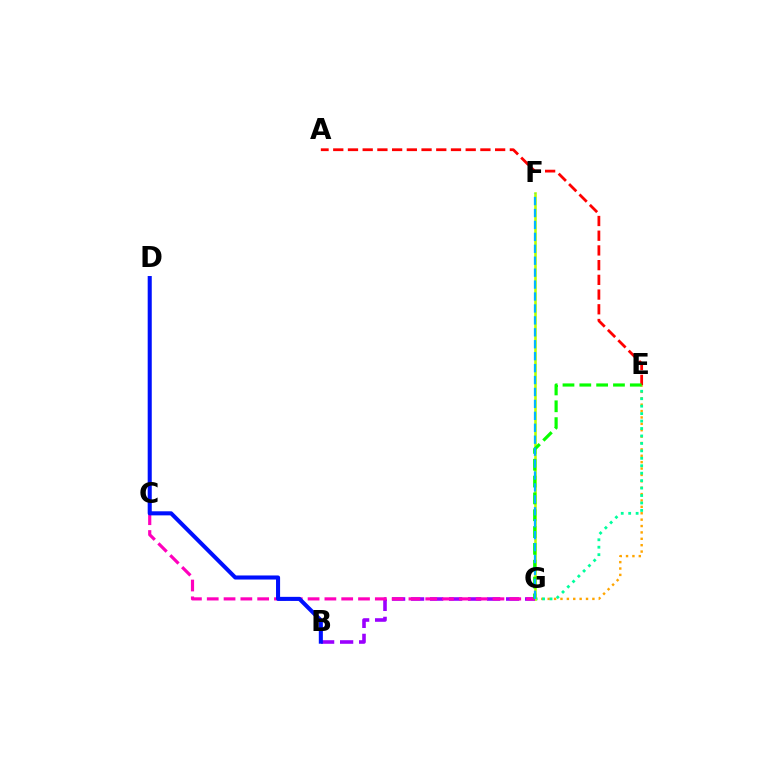{('A', 'E'): [{'color': '#ff0000', 'line_style': 'dashed', 'thickness': 2.0}], ('E', 'G'): [{'color': '#ffa500', 'line_style': 'dotted', 'thickness': 1.74}, {'color': '#00ff9d', 'line_style': 'dotted', 'thickness': 2.02}, {'color': '#08ff00', 'line_style': 'dashed', 'thickness': 2.29}], ('F', 'G'): [{'color': '#b3ff00', 'line_style': 'solid', 'thickness': 1.85}, {'color': '#00b5ff', 'line_style': 'dashed', 'thickness': 1.62}], ('B', 'G'): [{'color': '#9b00ff', 'line_style': 'dashed', 'thickness': 2.58}], ('C', 'G'): [{'color': '#ff00bd', 'line_style': 'dashed', 'thickness': 2.28}], ('B', 'D'): [{'color': '#0010ff', 'line_style': 'solid', 'thickness': 2.93}]}